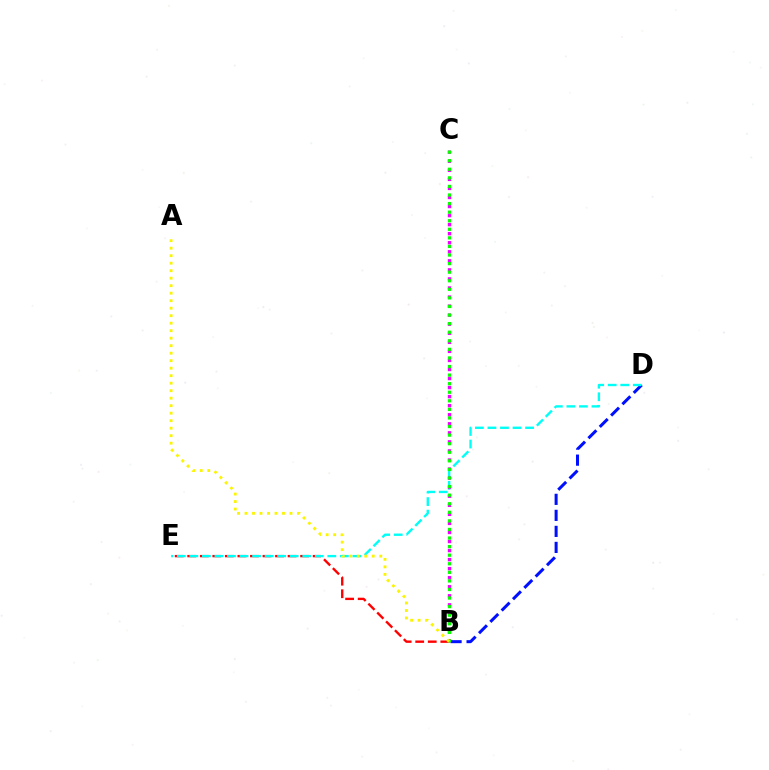{('B', 'E'): [{'color': '#ff0000', 'line_style': 'dashed', 'thickness': 1.7}], ('B', 'D'): [{'color': '#0010ff', 'line_style': 'dashed', 'thickness': 2.18}], ('D', 'E'): [{'color': '#00fff6', 'line_style': 'dashed', 'thickness': 1.7}], ('B', 'C'): [{'color': '#ee00ff', 'line_style': 'dotted', 'thickness': 2.46}, {'color': '#08ff00', 'line_style': 'dotted', 'thickness': 2.33}], ('A', 'B'): [{'color': '#fcf500', 'line_style': 'dotted', 'thickness': 2.04}]}